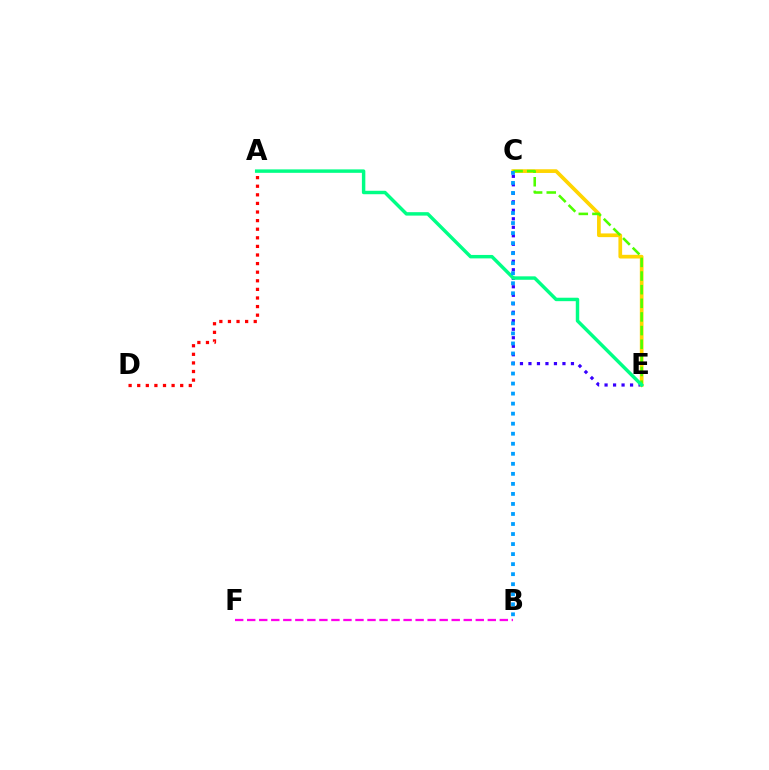{('B', 'F'): [{'color': '#ff00ed', 'line_style': 'dashed', 'thickness': 1.63}], ('C', 'E'): [{'color': '#3700ff', 'line_style': 'dotted', 'thickness': 2.31}, {'color': '#ffd500', 'line_style': 'solid', 'thickness': 2.67}, {'color': '#4fff00', 'line_style': 'dashed', 'thickness': 1.85}], ('A', 'E'): [{'color': '#00ff86', 'line_style': 'solid', 'thickness': 2.48}], ('A', 'D'): [{'color': '#ff0000', 'line_style': 'dotted', 'thickness': 2.34}], ('B', 'C'): [{'color': '#009eff', 'line_style': 'dotted', 'thickness': 2.73}]}